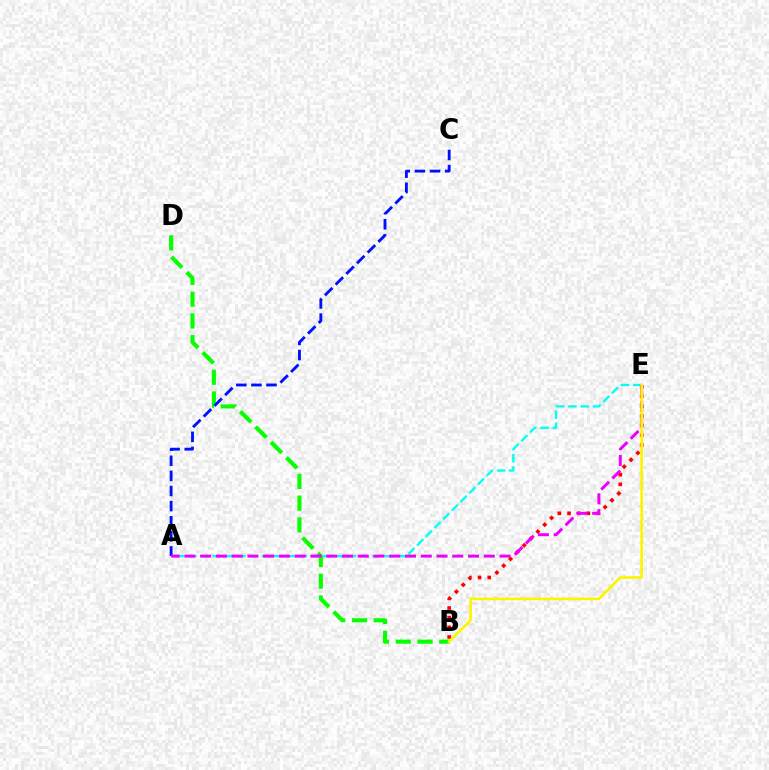{('B', 'E'): [{'color': '#ff0000', 'line_style': 'dotted', 'thickness': 2.63}, {'color': '#fcf500', 'line_style': 'solid', 'thickness': 1.92}], ('B', 'D'): [{'color': '#08ff00', 'line_style': 'dashed', 'thickness': 2.95}], ('A', 'C'): [{'color': '#0010ff', 'line_style': 'dashed', 'thickness': 2.05}], ('A', 'E'): [{'color': '#00fff6', 'line_style': 'dashed', 'thickness': 1.67}, {'color': '#ee00ff', 'line_style': 'dashed', 'thickness': 2.14}]}